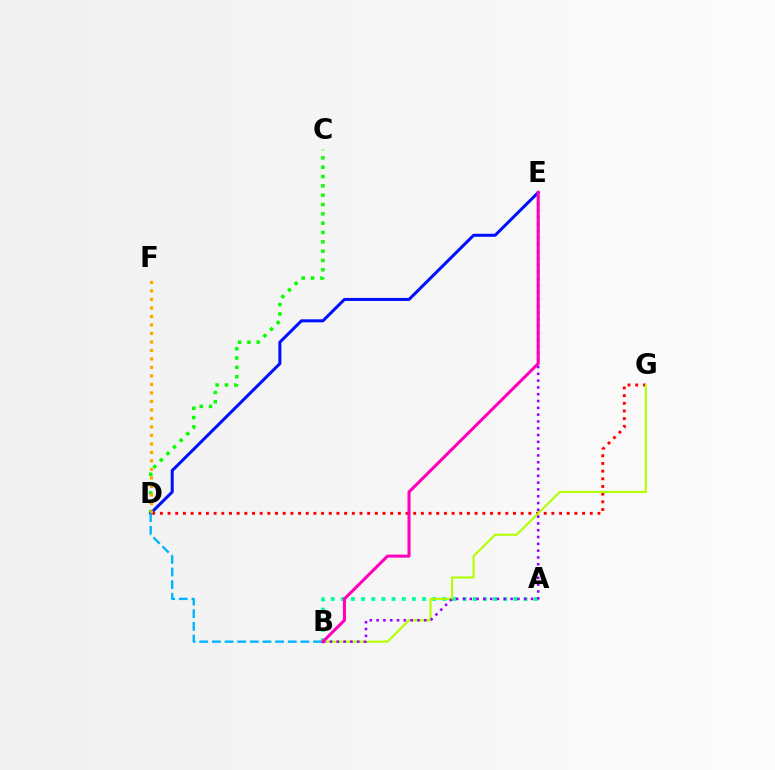{('D', 'G'): [{'color': '#ff0000', 'line_style': 'dotted', 'thickness': 2.09}], ('A', 'B'): [{'color': '#00ff9d', 'line_style': 'dotted', 'thickness': 2.76}], ('C', 'D'): [{'color': '#08ff00', 'line_style': 'dotted', 'thickness': 2.53}], ('D', 'E'): [{'color': '#0010ff', 'line_style': 'solid', 'thickness': 2.18}], ('B', 'G'): [{'color': '#b3ff00', 'line_style': 'solid', 'thickness': 1.51}], ('D', 'F'): [{'color': '#ffa500', 'line_style': 'dotted', 'thickness': 2.31}], ('B', 'E'): [{'color': '#9b00ff', 'line_style': 'dotted', 'thickness': 1.85}, {'color': '#ff00bd', 'line_style': 'solid', 'thickness': 2.21}], ('B', 'D'): [{'color': '#00b5ff', 'line_style': 'dashed', 'thickness': 1.72}]}